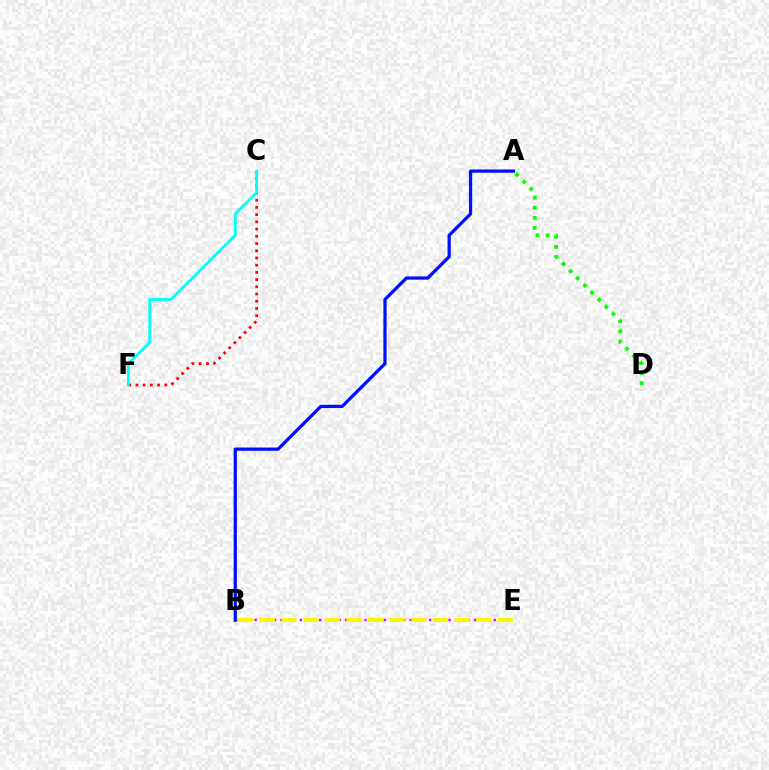{('C', 'F'): [{'color': '#ff0000', 'line_style': 'dotted', 'thickness': 1.96}, {'color': '#00fff6', 'line_style': 'solid', 'thickness': 2.01}], ('B', 'E'): [{'color': '#ee00ff', 'line_style': 'dotted', 'thickness': 1.76}, {'color': '#fcf500', 'line_style': 'dashed', 'thickness': 2.94}], ('A', 'D'): [{'color': '#08ff00', 'line_style': 'dotted', 'thickness': 2.74}], ('A', 'B'): [{'color': '#0010ff', 'line_style': 'solid', 'thickness': 2.32}]}